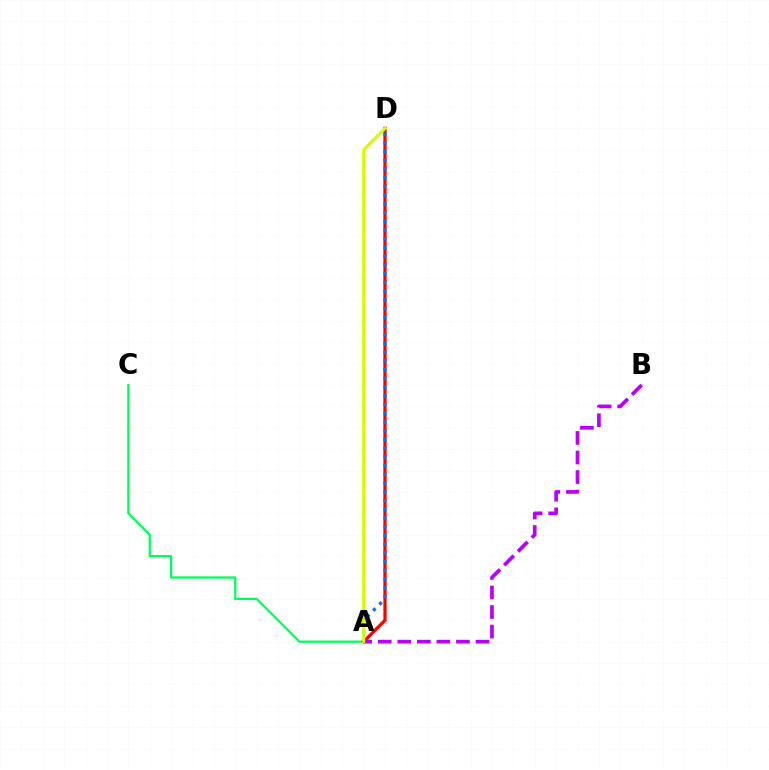{('A', 'C'): [{'color': '#00ff5c', 'line_style': 'solid', 'thickness': 1.63}], ('A', 'D'): [{'color': '#ff0000', 'line_style': 'solid', 'thickness': 2.34}, {'color': '#0074ff', 'line_style': 'dotted', 'thickness': 2.37}, {'color': '#d1ff00', 'line_style': 'solid', 'thickness': 2.15}], ('A', 'B'): [{'color': '#b900ff', 'line_style': 'dashed', 'thickness': 2.66}]}